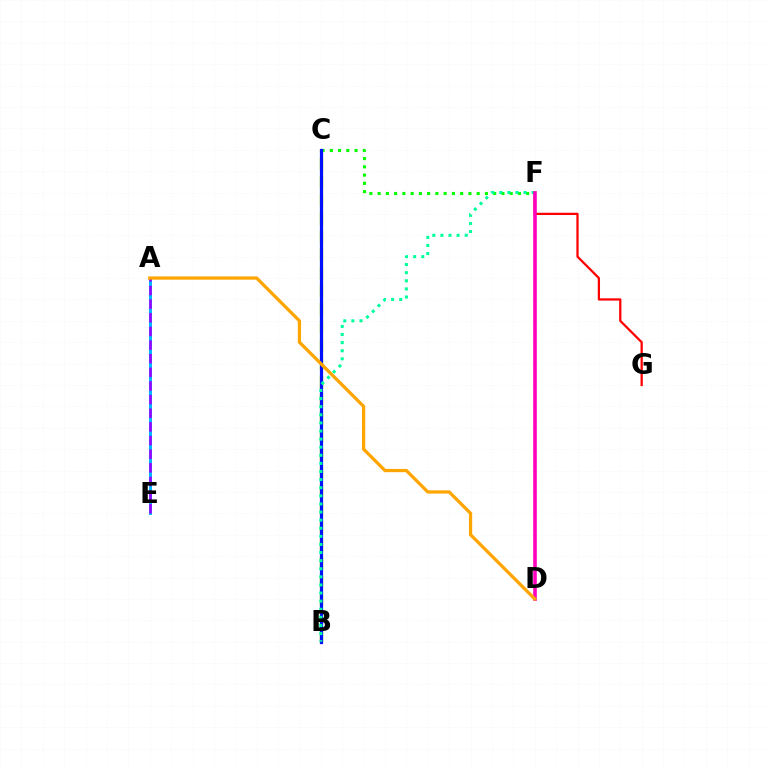{('A', 'E'): [{'color': '#00b5ff', 'line_style': 'solid', 'thickness': 2.15}, {'color': '#9b00ff', 'line_style': 'dashed', 'thickness': 1.85}], ('C', 'F'): [{'color': '#08ff00', 'line_style': 'dotted', 'thickness': 2.24}], ('F', 'G'): [{'color': '#ff0000', 'line_style': 'solid', 'thickness': 1.62}], ('B', 'C'): [{'color': '#b3ff00', 'line_style': 'dashed', 'thickness': 2.47}, {'color': '#0010ff', 'line_style': 'solid', 'thickness': 2.31}], ('B', 'F'): [{'color': '#00ff9d', 'line_style': 'dotted', 'thickness': 2.2}], ('D', 'F'): [{'color': '#ff00bd', 'line_style': 'solid', 'thickness': 2.59}], ('A', 'D'): [{'color': '#ffa500', 'line_style': 'solid', 'thickness': 2.35}]}